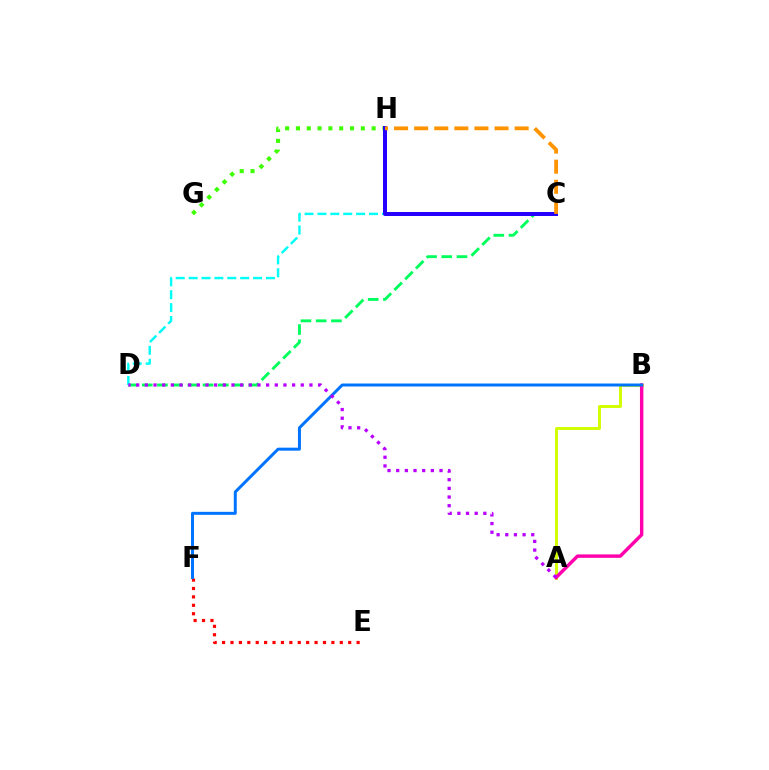{('A', 'B'): [{'color': '#d1ff00', 'line_style': 'solid', 'thickness': 2.11}, {'color': '#ff00ac', 'line_style': 'solid', 'thickness': 2.47}], ('E', 'F'): [{'color': '#ff0000', 'line_style': 'dotted', 'thickness': 2.28}], ('G', 'H'): [{'color': '#3dff00', 'line_style': 'dotted', 'thickness': 2.94}], ('C', 'D'): [{'color': '#00ff5c', 'line_style': 'dashed', 'thickness': 2.07}, {'color': '#00fff6', 'line_style': 'dashed', 'thickness': 1.75}], ('B', 'F'): [{'color': '#0074ff', 'line_style': 'solid', 'thickness': 2.15}], ('C', 'H'): [{'color': '#2500ff', 'line_style': 'solid', 'thickness': 2.87}, {'color': '#ff9400', 'line_style': 'dashed', 'thickness': 2.73}], ('A', 'D'): [{'color': '#b900ff', 'line_style': 'dotted', 'thickness': 2.35}]}